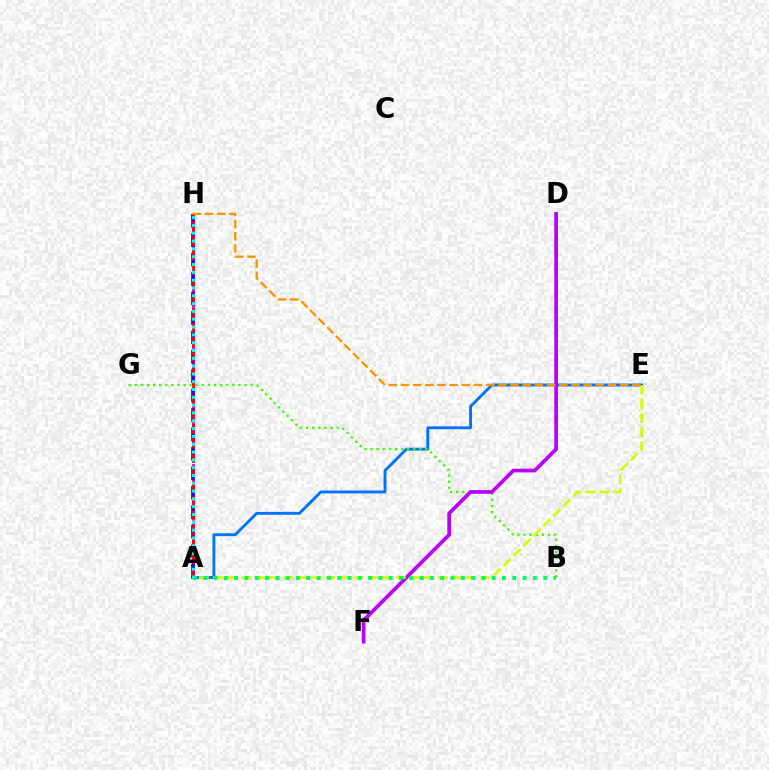{('A', 'E'): [{'color': '#0074ff', 'line_style': 'solid', 'thickness': 2.09}, {'color': '#d1ff00', 'line_style': 'dashed', 'thickness': 1.91}], ('B', 'G'): [{'color': '#3dff00', 'line_style': 'dotted', 'thickness': 1.66}], ('D', 'F'): [{'color': '#b900ff', 'line_style': 'solid', 'thickness': 2.67}], ('A', 'H'): [{'color': '#ff00ac', 'line_style': 'dashed', 'thickness': 2.02}, {'color': '#2500ff', 'line_style': 'dashed', 'thickness': 2.64}, {'color': '#ff0000', 'line_style': 'dashed', 'thickness': 1.96}, {'color': '#00fff6', 'line_style': 'dotted', 'thickness': 2.12}], ('A', 'B'): [{'color': '#00ff5c', 'line_style': 'dotted', 'thickness': 2.8}], ('E', 'H'): [{'color': '#ff9400', 'line_style': 'dashed', 'thickness': 1.65}]}